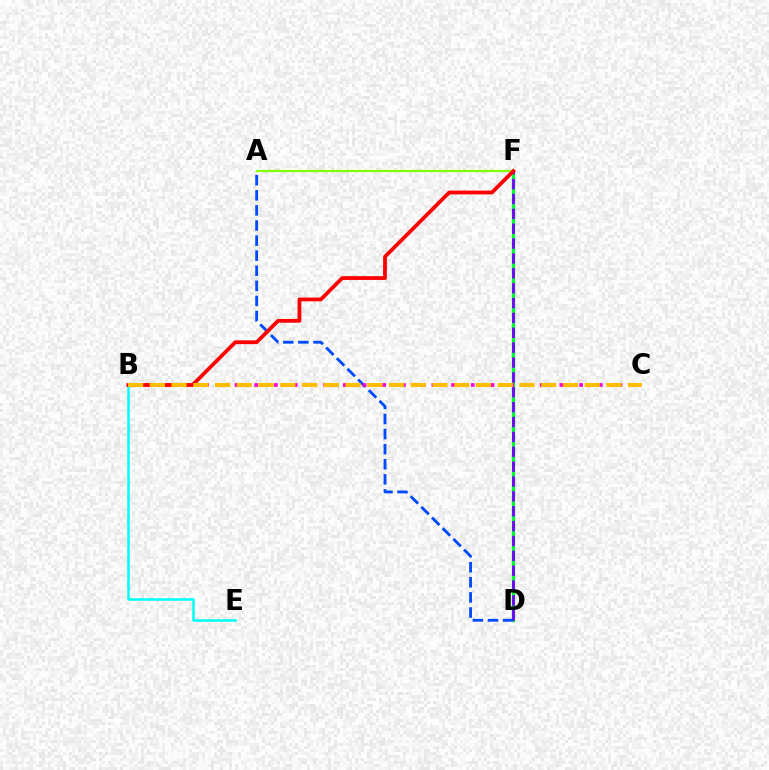{('D', 'F'): [{'color': '#00ff39', 'line_style': 'solid', 'thickness': 2.39}, {'color': '#7200ff', 'line_style': 'dashed', 'thickness': 2.02}], ('A', 'D'): [{'color': '#004bff', 'line_style': 'dashed', 'thickness': 2.05}], ('B', 'C'): [{'color': '#ff00cf', 'line_style': 'dotted', 'thickness': 2.67}, {'color': '#ffbd00', 'line_style': 'dashed', 'thickness': 2.95}], ('A', 'F'): [{'color': '#84ff00', 'line_style': 'solid', 'thickness': 1.61}], ('B', 'E'): [{'color': '#00fff6', 'line_style': 'solid', 'thickness': 1.8}], ('B', 'F'): [{'color': '#ff0000', 'line_style': 'solid', 'thickness': 2.71}]}